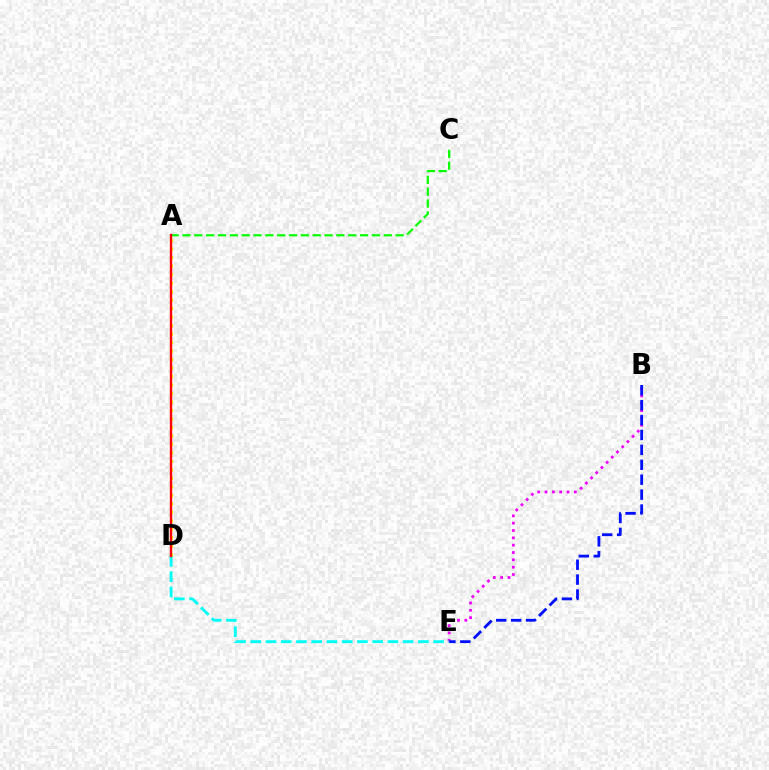{('A', 'C'): [{'color': '#08ff00', 'line_style': 'dashed', 'thickness': 1.61}], ('B', 'E'): [{'color': '#ee00ff', 'line_style': 'dotted', 'thickness': 1.99}, {'color': '#0010ff', 'line_style': 'dashed', 'thickness': 2.03}], ('D', 'E'): [{'color': '#00fff6', 'line_style': 'dashed', 'thickness': 2.07}], ('A', 'D'): [{'color': '#fcf500', 'line_style': 'dotted', 'thickness': 2.31}, {'color': '#ff0000', 'line_style': 'solid', 'thickness': 1.69}]}